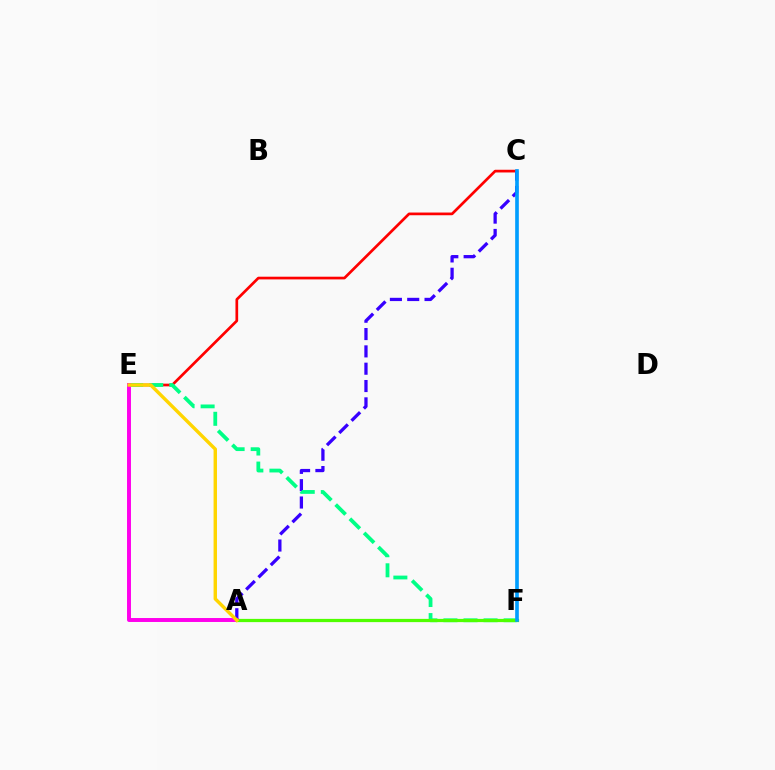{('C', 'E'): [{'color': '#ff0000', 'line_style': 'solid', 'thickness': 1.94}], ('A', 'C'): [{'color': '#3700ff', 'line_style': 'dashed', 'thickness': 2.35}], ('E', 'F'): [{'color': '#00ff86', 'line_style': 'dashed', 'thickness': 2.73}], ('A', 'E'): [{'color': '#ff00ed', 'line_style': 'solid', 'thickness': 2.84}, {'color': '#ffd500', 'line_style': 'solid', 'thickness': 2.46}], ('A', 'F'): [{'color': '#4fff00', 'line_style': 'solid', 'thickness': 2.33}], ('C', 'F'): [{'color': '#009eff', 'line_style': 'solid', 'thickness': 2.62}]}